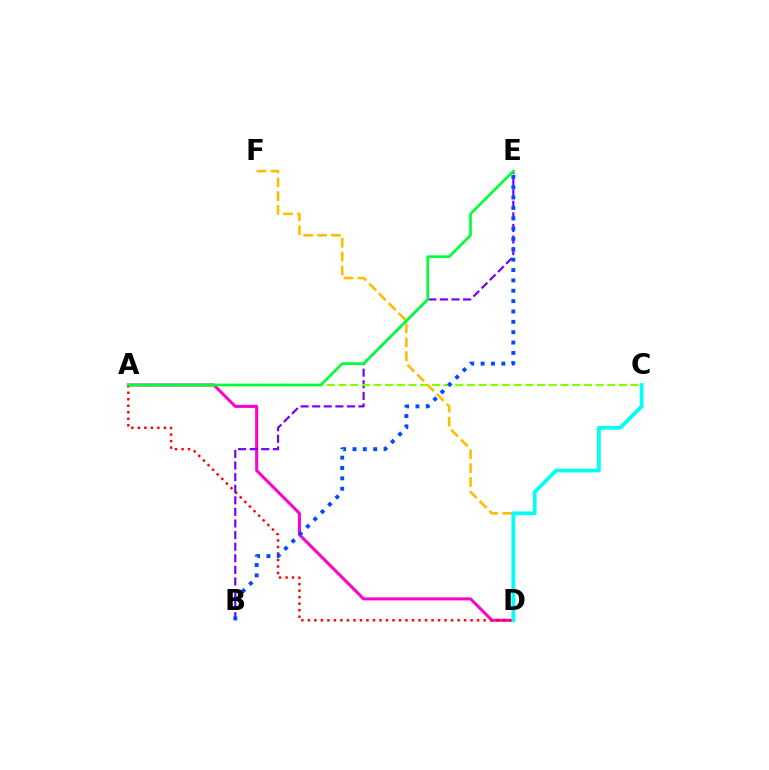{('A', 'D'): [{'color': '#ff00cf', 'line_style': 'solid', 'thickness': 2.18}, {'color': '#ff0000', 'line_style': 'dotted', 'thickness': 1.77}], ('B', 'E'): [{'color': '#7200ff', 'line_style': 'dashed', 'thickness': 1.57}, {'color': '#004bff', 'line_style': 'dotted', 'thickness': 2.81}], ('A', 'C'): [{'color': '#84ff00', 'line_style': 'dashed', 'thickness': 1.59}], ('D', 'F'): [{'color': '#ffbd00', 'line_style': 'dashed', 'thickness': 1.88}], ('A', 'E'): [{'color': '#00ff39', 'line_style': 'solid', 'thickness': 1.94}], ('C', 'D'): [{'color': '#00fff6', 'line_style': 'solid', 'thickness': 2.71}]}